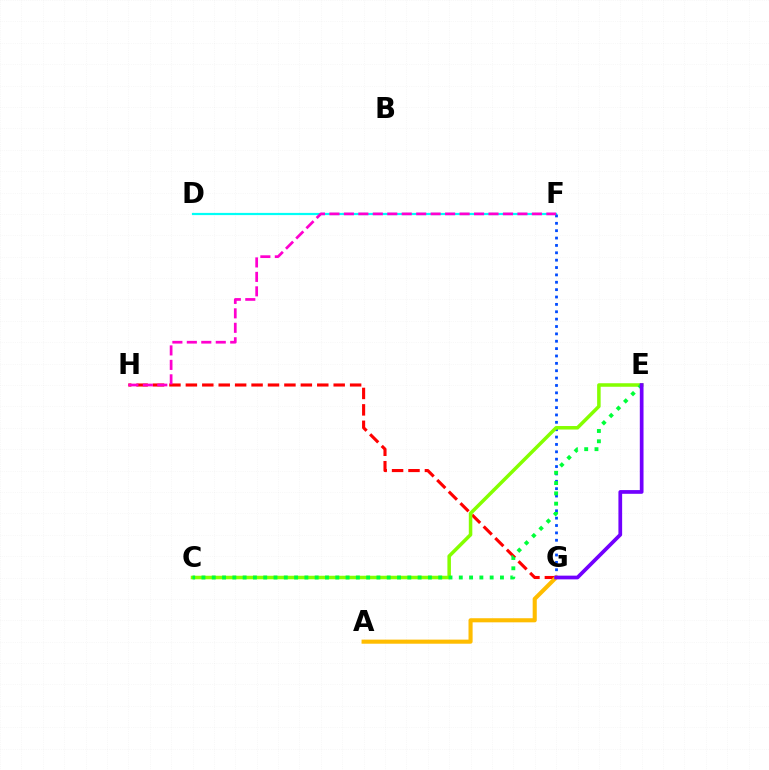{('D', 'F'): [{'color': '#00fff6', 'line_style': 'solid', 'thickness': 1.59}], ('G', 'H'): [{'color': '#ff0000', 'line_style': 'dashed', 'thickness': 2.23}], ('F', 'G'): [{'color': '#004bff', 'line_style': 'dotted', 'thickness': 2.0}], ('F', 'H'): [{'color': '#ff00cf', 'line_style': 'dashed', 'thickness': 1.96}], ('C', 'E'): [{'color': '#84ff00', 'line_style': 'solid', 'thickness': 2.53}, {'color': '#00ff39', 'line_style': 'dotted', 'thickness': 2.8}], ('A', 'G'): [{'color': '#ffbd00', 'line_style': 'solid', 'thickness': 2.95}], ('E', 'G'): [{'color': '#7200ff', 'line_style': 'solid', 'thickness': 2.68}]}